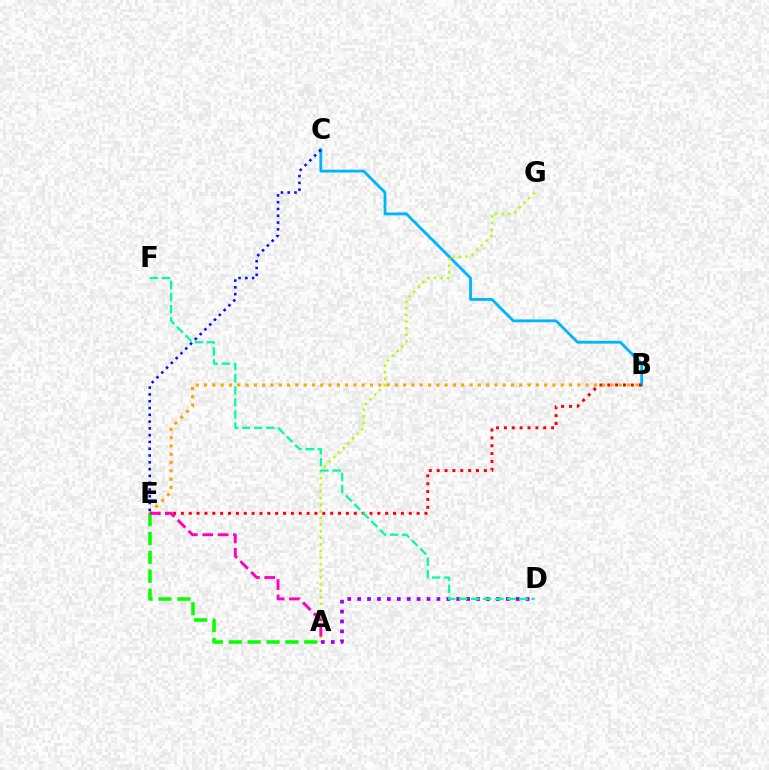{('A', 'D'): [{'color': '#9b00ff', 'line_style': 'dotted', 'thickness': 2.69}], ('B', 'C'): [{'color': '#00b5ff', 'line_style': 'solid', 'thickness': 2.02}], ('B', 'E'): [{'color': '#ff0000', 'line_style': 'dotted', 'thickness': 2.13}, {'color': '#ffa500', 'line_style': 'dotted', 'thickness': 2.25}], ('A', 'G'): [{'color': '#b3ff00', 'line_style': 'dotted', 'thickness': 1.8}], ('A', 'E'): [{'color': '#08ff00', 'line_style': 'dashed', 'thickness': 2.56}, {'color': '#ff00bd', 'line_style': 'dashed', 'thickness': 2.09}], ('D', 'F'): [{'color': '#00ff9d', 'line_style': 'dashed', 'thickness': 1.64}], ('C', 'E'): [{'color': '#0010ff', 'line_style': 'dotted', 'thickness': 1.84}]}